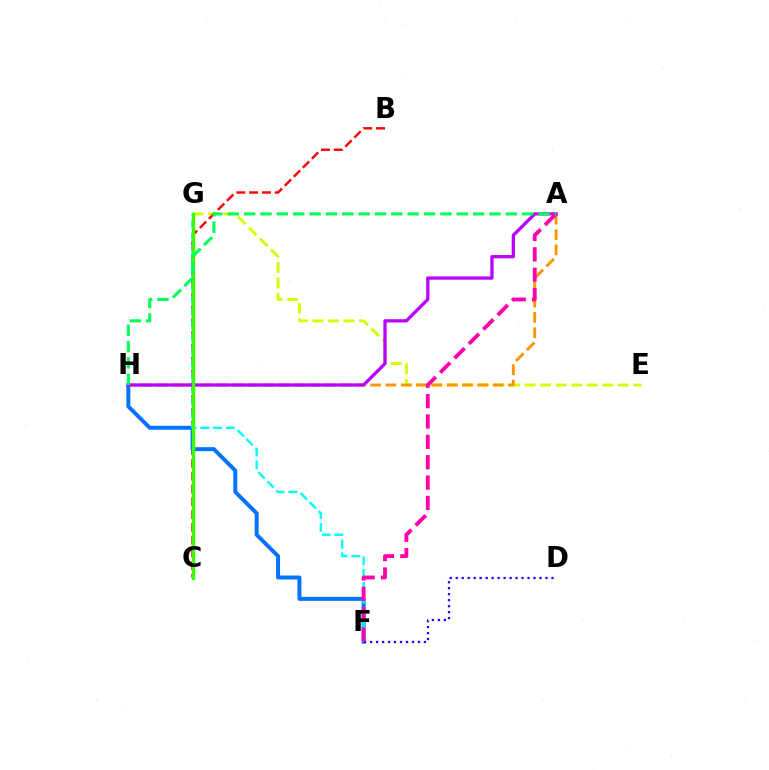{('E', 'G'): [{'color': '#d1ff00', 'line_style': 'dashed', 'thickness': 2.11}], ('B', 'C'): [{'color': '#ff0000', 'line_style': 'dashed', 'thickness': 1.74}], ('F', 'H'): [{'color': '#0074ff', 'line_style': 'solid', 'thickness': 2.86}], ('F', 'G'): [{'color': '#00fff6', 'line_style': 'dashed', 'thickness': 1.73}], ('A', 'H'): [{'color': '#ff9400', 'line_style': 'dashed', 'thickness': 2.08}, {'color': '#b900ff', 'line_style': 'solid', 'thickness': 2.35}, {'color': '#00ff5c', 'line_style': 'dashed', 'thickness': 2.22}], ('C', 'G'): [{'color': '#3dff00', 'line_style': 'solid', 'thickness': 2.44}], ('D', 'F'): [{'color': '#2500ff', 'line_style': 'dotted', 'thickness': 1.63}], ('A', 'F'): [{'color': '#ff00ac', 'line_style': 'dashed', 'thickness': 2.77}]}